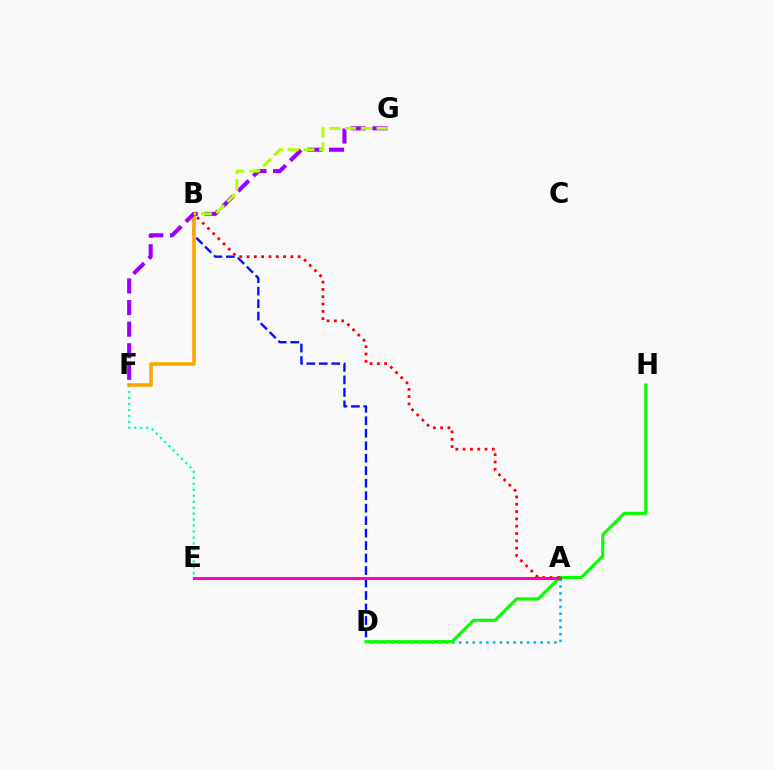{('A', 'D'): [{'color': '#00b5ff', 'line_style': 'dotted', 'thickness': 1.85}], ('B', 'D'): [{'color': '#0010ff', 'line_style': 'dashed', 'thickness': 1.7}], ('E', 'F'): [{'color': '#00ff9d', 'line_style': 'dotted', 'thickness': 1.62}], ('D', 'H'): [{'color': '#08ff00', 'line_style': 'solid', 'thickness': 2.25}], ('B', 'F'): [{'color': '#ffa500', 'line_style': 'solid', 'thickness': 2.58}], ('F', 'G'): [{'color': '#9b00ff', 'line_style': 'dashed', 'thickness': 2.93}], ('B', 'G'): [{'color': '#b3ff00', 'line_style': 'dashed', 'thickness': 2.14}], ('A', 'B'): [{'color': '#ff0000', 'line_style': 'dotted', 'thickness': 1.99}], ('A', 'E'): [{'color': '#ff00bd', 'line_style': 'solid', 'thickness': 2.18}]}